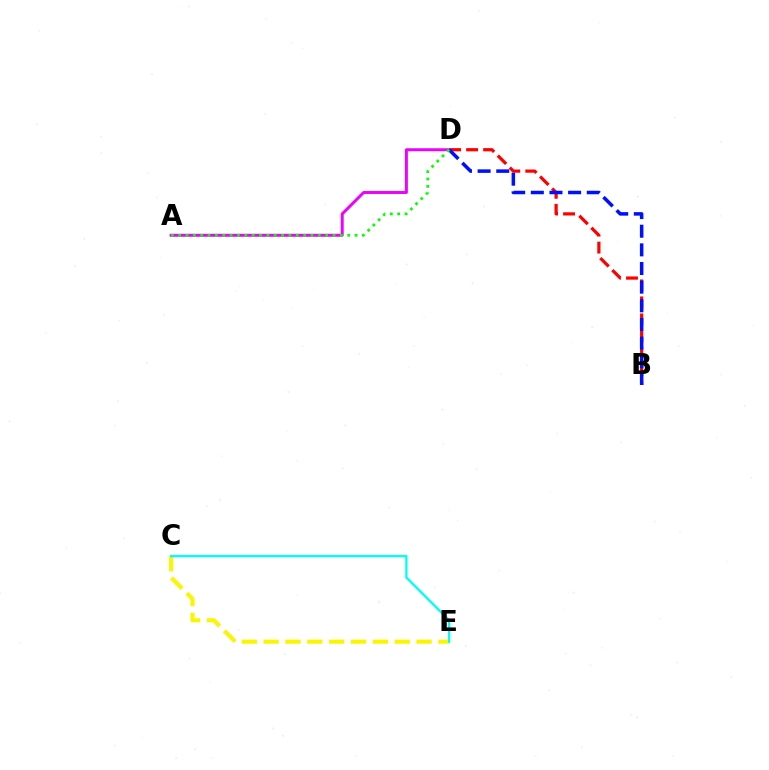{('B', 'D'): [{'color': '#ff0000', 'line_style': 'dashed', 'thickness': 2.31}, {'color': '#0010ff', 'line_style': 'dashed', 'thickness': 2.53}], ('A', 'D'): [{'color': '#ee00ff', 'line_style': 'solid', 'thickness': 2.13}, {'color': '#08ff00', 'line_style': 'dotted', 'thickness': 2.0}], ('C', 'E'): [{'color': '#fcf500', 'line_style': 'dashed', 'thickness': 2.97}, {'color': '#00fff6', 'line_style': 'solid', 'thickness': 1.65}]}